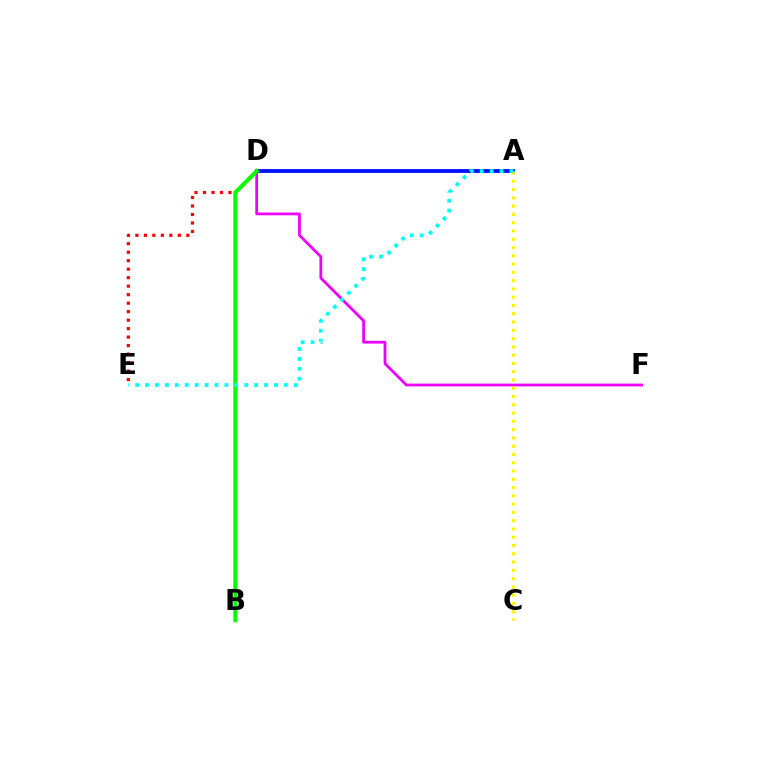{('A', 'D'): [{'color': '#0010ff', 'line_style': 'solid', 'thickness': 2.75}], ('D', 'E'): [{'color': '#ff0000', 'line_style': 'dotted', 'thickness': 2.31}], ('D', 'F'): [{'color': '#ee00ff', 'line_style': 'solid', 'thickness': 1.99}], ('B', 'D'): [{'color': '#08ff00', 'line_style': 'solid', 'thickness': 2.86}], ('A', 'C'): [{'color': '#fcf500', 'line_style': 'dotted', 'thickness': 2.25}], ('A', 'E'): [{'color': '#00fff6', 'line_style': 'dotted', 'thickness': 2.69}]}